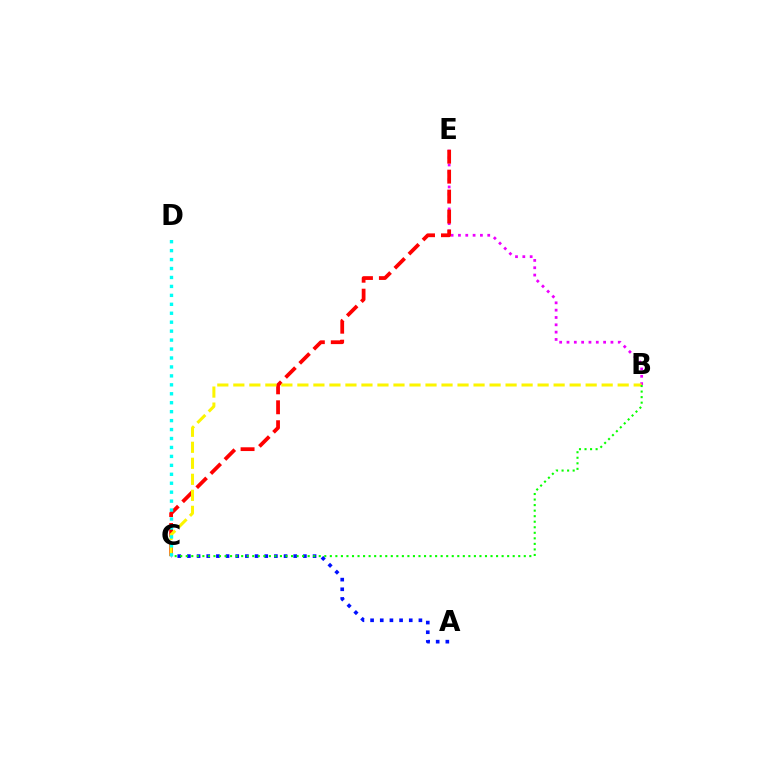{('B', 'E'): [{'color': '#ee00ff', 'line_style': 'dotted', 'thickness': 1.99}], ('A', 'C'): [{'color': '#0010ff', 'line_style': 'dotted', 'thickness': 2.63}], ('C', 'E'): [{'color': '#ff0000', 'line_style': 'dashed', 'thickness': 2.71}], ('B', 'C'): [{'color': '#fcf500', 'line_style': 'dashed', 'thickness': 2.18}, {'color': '#08ff00', 'line_style': 'dotted', 'thickness': 1.51}], ('C', 'D'): [{'color': '#00fff6', 'line_style': 'dotted', 'thickness': 2.43}]}